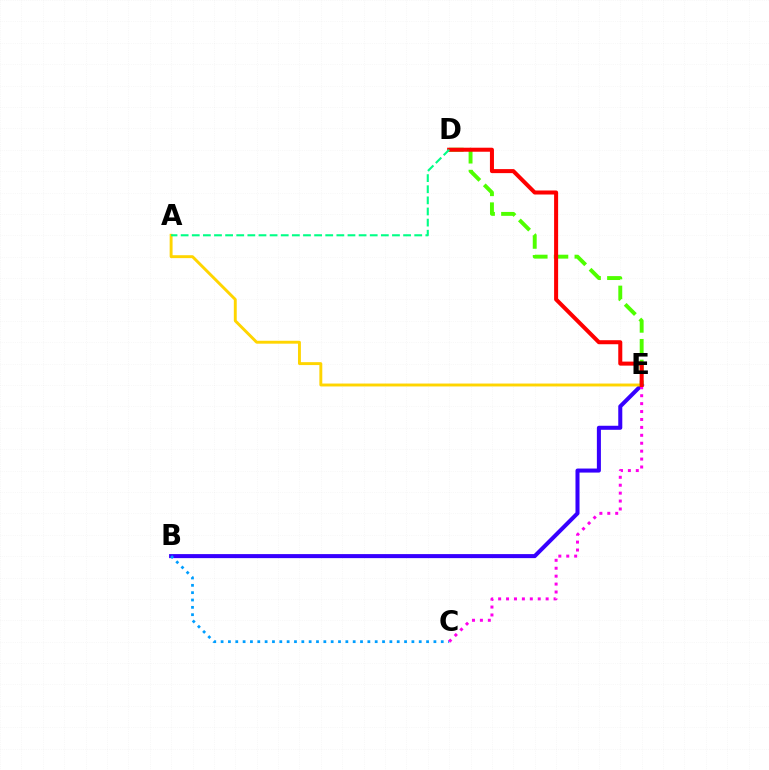{('B', 'E'): [{'color': '#3700ff', 'line_style': 'solid', 'thickness': 2.9}], ('A', 'E'): [{'color': '#ffd500', 'line_style': 'solid', 'thickness': 2.1}], ('D', 'E'): [{'color': '#4fff00', 'line_style': 'dashed', 'thickness': 2.82}, {'color': '#ff0000', 'line_style': 'solid', 'thickness': 2.9}], ('B', 'C'): [{'color': '#009eff', 'line_style': 'dotted', 'thickness': 1.99}], ('C', 'E'): [{'color': '#ff00ed', 'line_style': 'dotted', 'thickness': 2.15}], ('A', 'D'): [{'color': '#00ff86', 'line_style': 'dashed', 'thickness': 1.51}]}